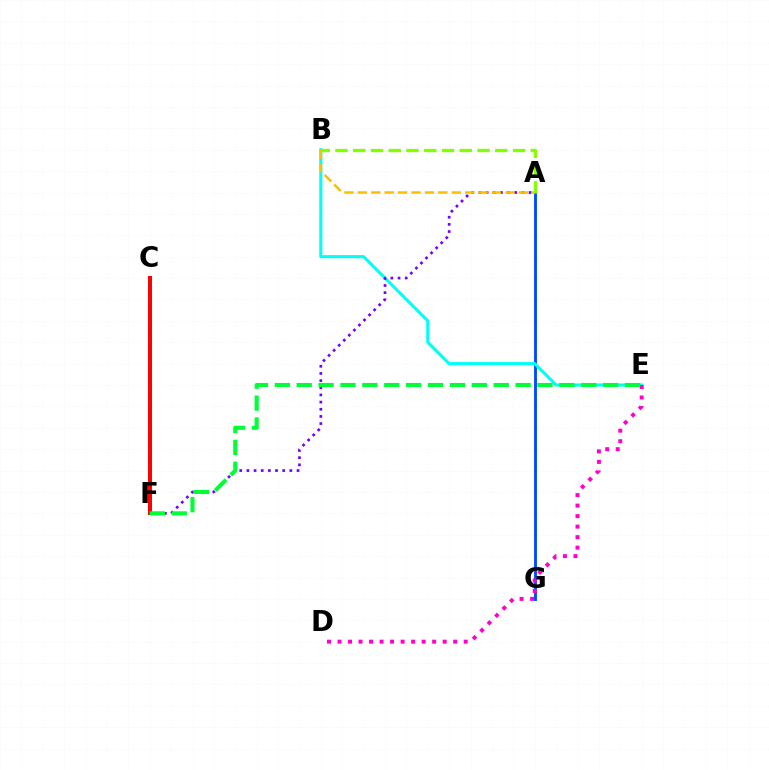{('A', 'G'): [{'color': '#004bff', 'line_style': 'solid', 'thickness': 2.07}], ('B', 'E'): [{'color': '#00fff6', 'line_style': 'solid', 'thickness': 2.24}], ('A', 'F'): [{'color': '#7200ff', 'line_style': 'dotted', 'thickness': 1.95}], ('A', 'B'): [{'color': '#ffbd00', 'line_style': 'dashed', 'thickness': 1.82}, {'color': '#84ff00', 'line_style': 'dashed', 'thickness': 2.41}], ('D', 'E'): [{'color': '#ff00cf', 'line_style': 'dotted', 'thickness': 2.86}], ('C', 'F'): [{'color': '#ff0000', 'line_style': 'solid', 'thickness': 2.88}], ('E', 'F'): [{'color': '#00ff39', 'line_style': 'dashed', 'thickness': 2.97}]}